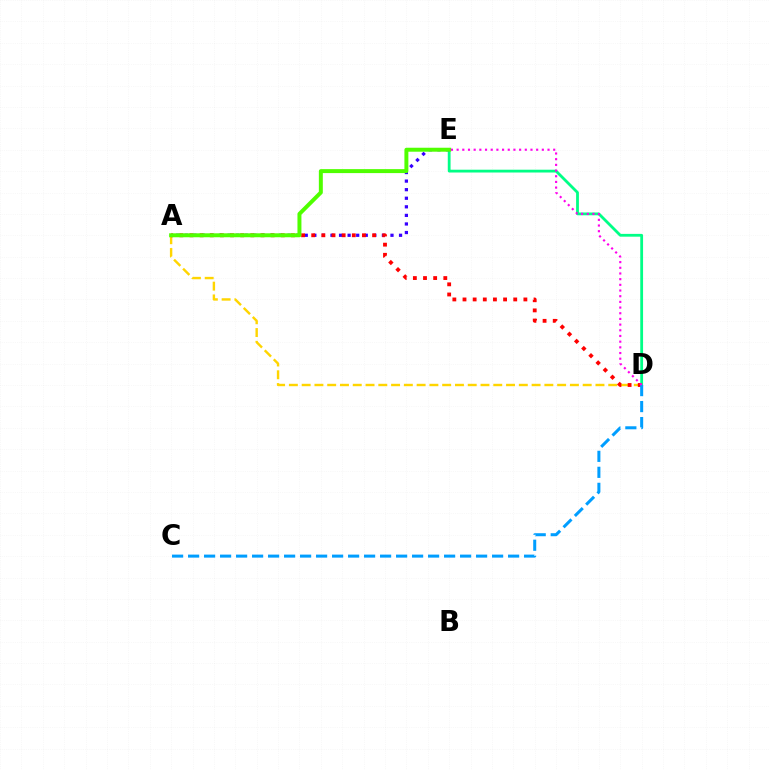{('D', 'E'): [{'color': '#00ff86', 'line_style': 'solid', 'thickness': 2.01}, {'color': '#ff00ed', 'line_style': 'dotted', 'thickness': 1.54}], ('A', 'E'): [{'color': '#3700ff', 'line_style': 'dotted', 'thickness': 2.33}, {'color': '#4fff00', 'line_style': 'solid', 'thickness': 2.85}], ('A', 'D'): [{'color': '#ffd500', 'line_style': 'dashed', 'thickness': 1.74}, {'color': '#ff0000', 'line_style': 'dotted', 'thickness': 2.76}], ('C', 'D'): [{'color': '#009eff', 'line_style': 'dashed', 'thickness': 2.17}]}